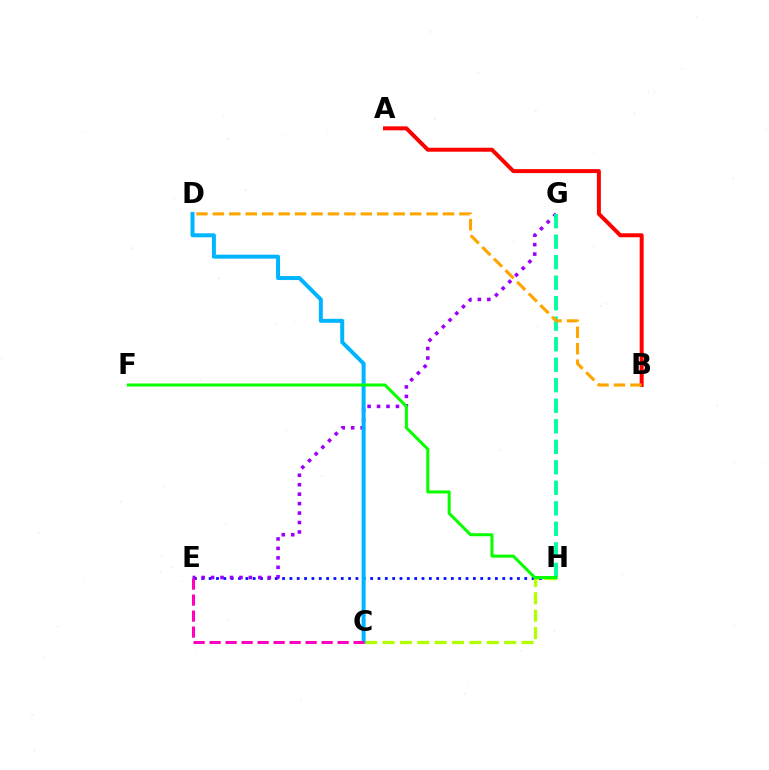{('A', 'B'): [{'color': '#ff0000', 'line_style': 'solid', 'thickness': 2.86}], ('E', 'H'): [{'color': '#0010ff', 'line_style': 'dotted', 'thickness': 1.99}], ('E', 'G'): [{'color': '#9b00ff', 'line_style': 'dotted', 'thickness': 2.57}], ('C', 'H'): [{'color': '#b3ff00', 'line_style': 'dashed', 'thickness': 2.36}], ('G', 'H'): [{'color': '#00ff9d', 'line_style': 'dashed', 'thickness': 2.79}], ('C', 'D'): [{'color': '#00b5ff', 'line_style': 'solid', 'thickness': 2.87}], ('B', 'D'): [{'color': '#ffa500', 'line_style': 'dashed', 'thickness': 2.23}], ('F', 'H'): [{'color': '#08ff00', 'line_style': 'solid', 'thickness': 2.18}], ('C', 'E'): [{'color': '#ff00bd', 'line_style': 'dashed', 'thickness': 2.17}]}